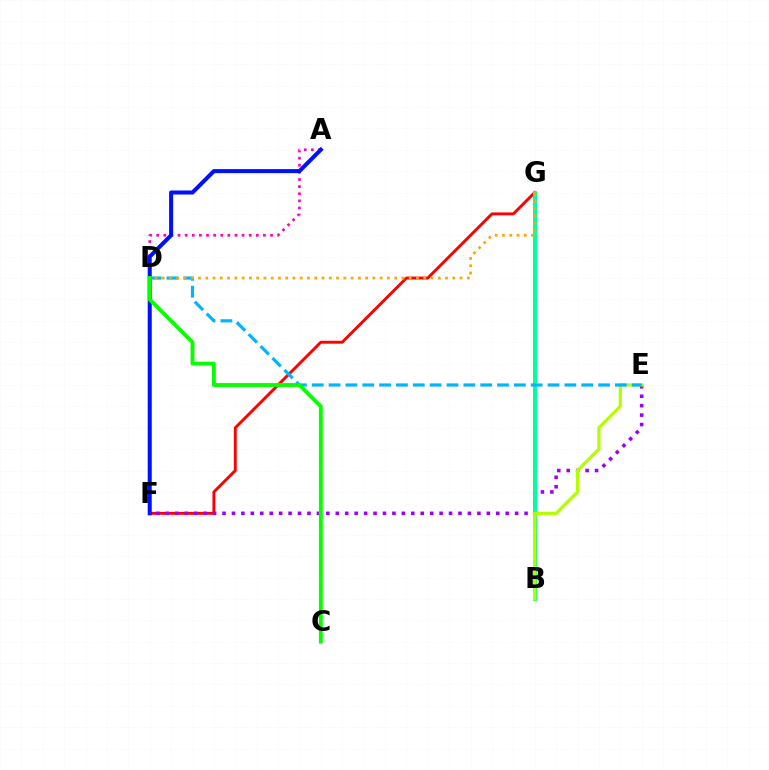{('F', 'G'): [{'color': '#ff0000', 'line_style': 'solid', 'thickness': 2.1}], ('A', 'F'): [{'color': '#ff00bd', 'line_style': 'dotted', 'thickness': 1.93}, {'color': '#0010ff', 'line_style': 'solid', 'thickness': 2.91}], ('E', 'F'): [{'color': '#9b00ff', 'line_style': 'dotted', 'thickness': 2.56}], ('B', 'G'): [{'color': '#00ff9d', 'line_style': 'solid', 'thickness': 2.85}], ('B', 'E'): [{'color': '#b3ff00', 'line_style': 'solid', 'thickness': 2.31}], ('D', 'E'): [{'color': '#00b5ff', 'line_style': 'dashed', 'thickness': 2.29}], ('C', 'D'): [{'color': '#08ff00', 'line_style': 'solid', 'thickness': 2.78}], ('D', 'G'): [{'color': '#ffa500', 'line_style': 'dotted', 'thickness': 1.97}]}